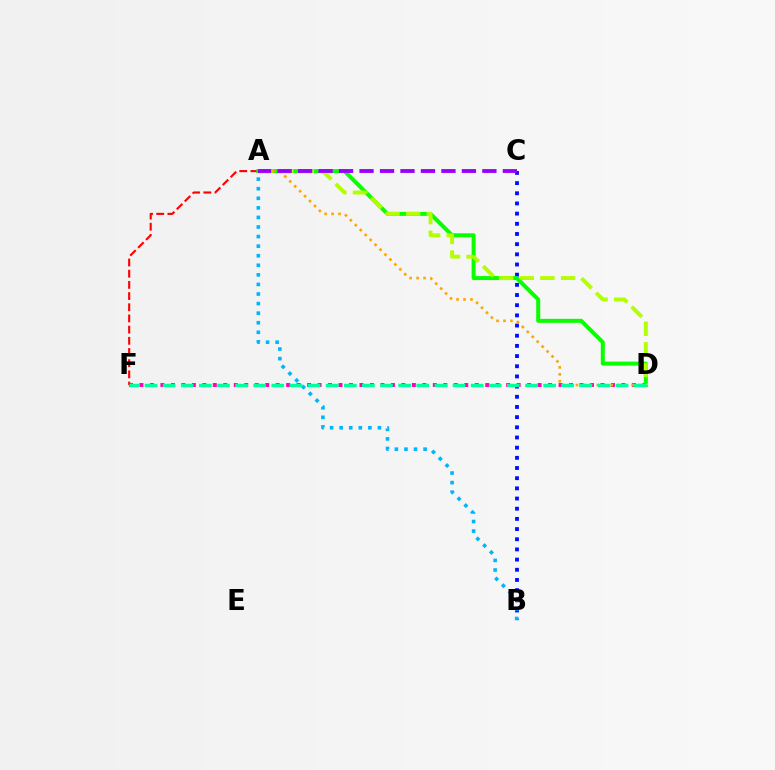{('B', 'C'): [{'color': '#0010ff', 'line_style': 'dotted', 'thickness': 2.76}], ('A', 'F'): [{'color': '#ff0000', 'line_style': 'dashed', 'thickness': 1.52}], ('A', 'D'): [{'color': '#08ff00', 'line_style': 'solid', 'thickness': 2.87}, {'color': '#b3ff00', 'line_style': 'dashed', 'thickness': 2.81}, {'color': '#ffa500', 'line_style': 'dotted', 'thickness': 1.89}], ('D', 'F'): [{'color': '#ff00bd', 'line_style': 'dotted', 'thickness': 2.85}, {'color': '#00ff9d', 'line_style': 'dashed', 'thickness': 2.46}], ('A', 'B'): [{'color': '#00b5ff', 'line_style': 'dotted', 'thickness': 2.6}], ('A', 'C'): [{'color': '#9b00ff', 'line_style': 'dashed', 'thickness': 2.78}]}